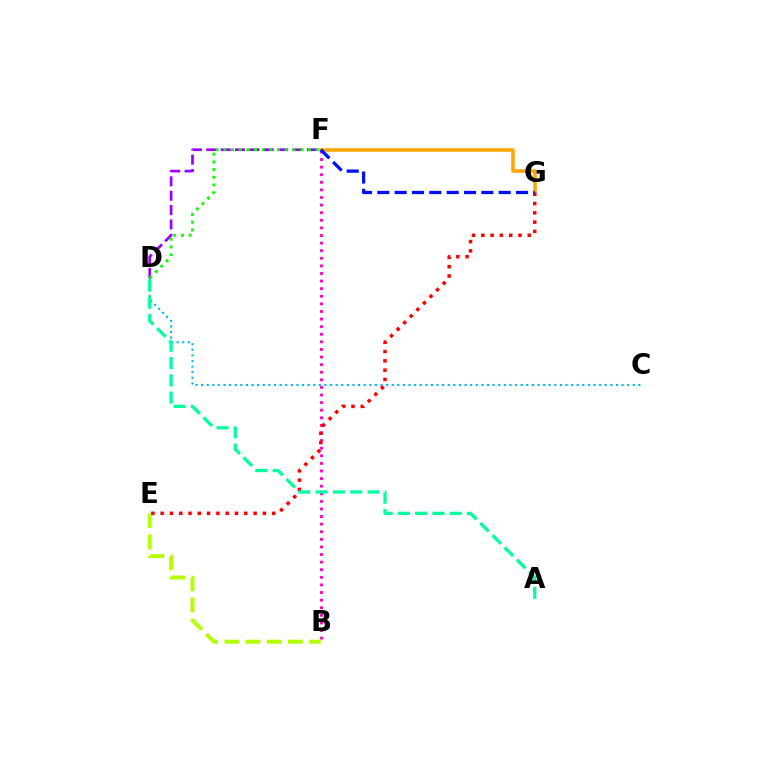{('F', 'G'): [{'color': '#ffa500', 'line_style': 'solid', 'thickness': 2.56}, {'color': '#0010ff', 'line_style': 'dashed', 'thickness': 2.36}], ('C', 'D'): [{'color': '#00b5ff', 'line_style': 'dotted', 'thickness': 1.52}], ('B', 'F'): [{'color': '#ff00bd', 'line_style': 'dotted', 'thickness': 2.06}], ('B', 'E'): [{'color': '#b3ff00', 'line_style': 'dashed', 'thickness': 2.88}], ('E', 'G'): [{'color': '#ff0000', 'line_style': 'dotted', 'thickness': 2.52}], ('A', 'D'): [{'color': '#00ff9d', 'line_style': 'dashed', 'thickness': 2.35}], ('D', 'F'): [{'color': '#9b00ff', 'line_style': 'dashed', 'thickness': 1.95}, {'color': '#08ff00', 'line_style': 'dotted', 'thickness': 2.09}]}